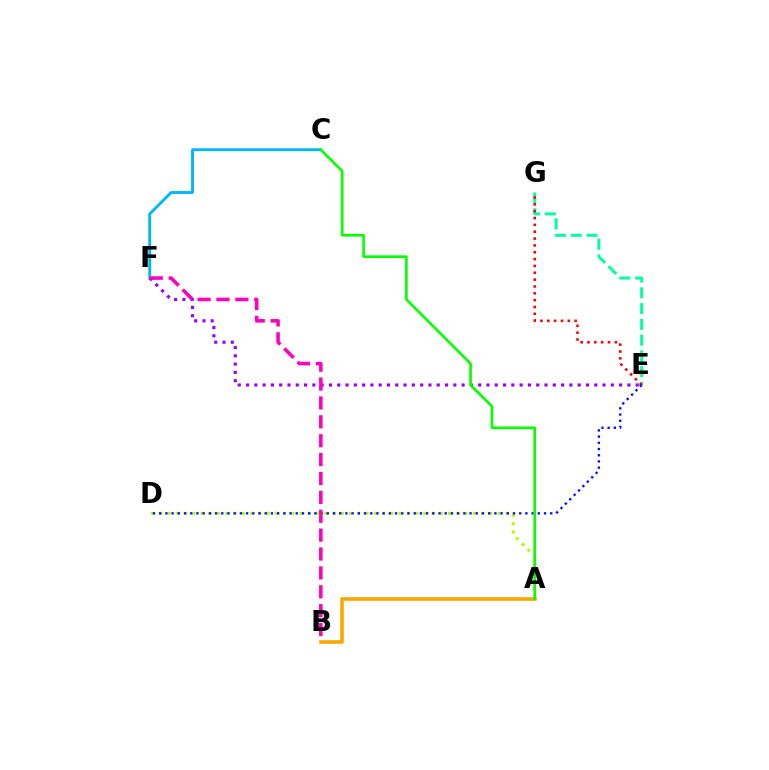{('A', 'D'): [{'color': '#b3ff00', 'line_style': 'dotted', 'thickness': 2.24}], ('E', 'G'): [{'color': '#00ff9d', 'line_style': 'dashed', 'thickness': 2.14}, {'color': '#ff0000', 'line_style': 'dotted', 'thickness': 1.86}], ('A', 'B'): [{'color': '#ffa500', 'line_style': 'solid', 'thickness': 2.6}], ('C', 'F'): [{'color': '#00b5ff', 'line_style': 'solid', 'thickness': 2.05}], ('E', 'F'): [{'color': '#9b00ff', 'line_style': 'dotted', 'thickness': 2.25}], ('D', 'E'): [{'color': '#0010ff', 'line_style': 'dotted', 'thickness': 1.69}], ('B', 'F'): [{'color': '#ff00bd', 'line_style': 'dashed', 'thickness': 2.57}], ('A', 'C'): [{'color': '#08ff00', 'line_style': 'solid', 'thickness': 1.91}]}